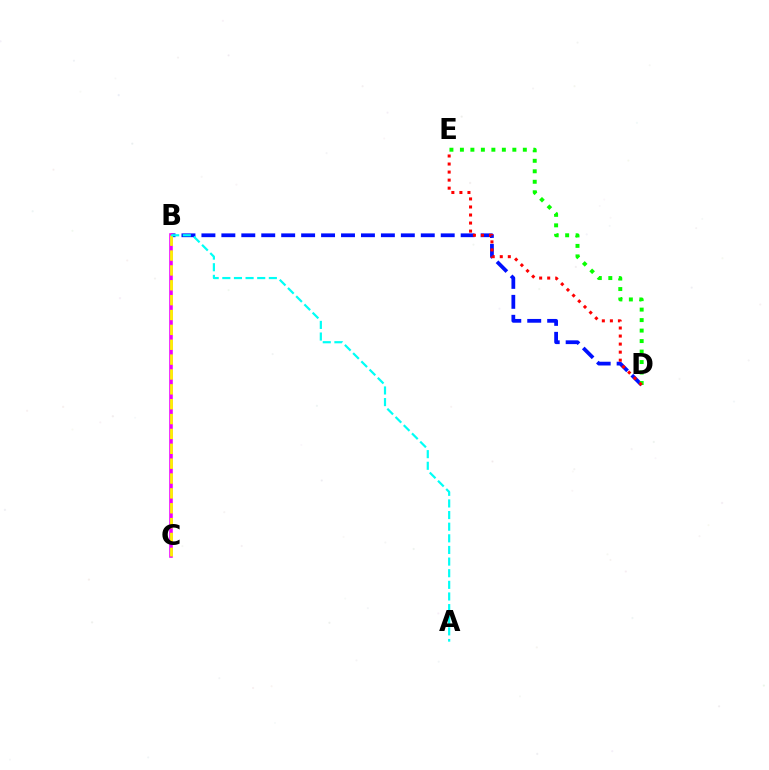{('B', 'D'): [{'color': '#0010ff', 'line_style': 'dashed', 'thickness': 2.71}], ('B', 'C'): [{'color': '#ee00ff', 'line_style': 'solid', 'thickness': 2.57}, {'color': '#fcf500', 'line_style': 'dashed', 'thickness': 2.02}], ('D', 'E'): [{'color': '#08ff00', 'line_style': 'dotted', 'thickness': 2.85}, {'color': '#ff0000', 'line_style': 'dotted', 'thickness': 2.18}], ('A', 'B'): [{'color': '#00fff6', 'line_style': 'dashed', 'thickness': 1.58}]}